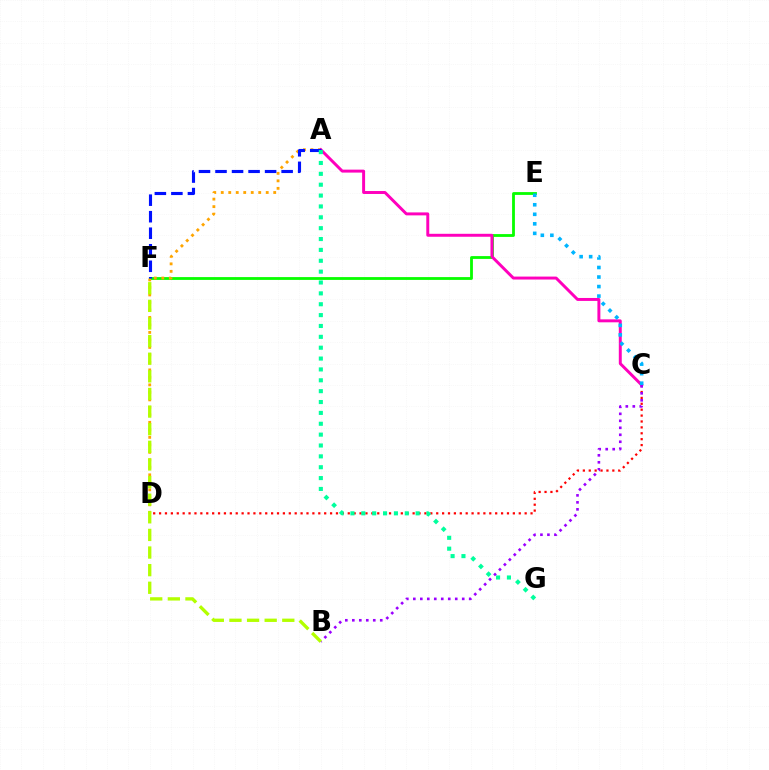{('E', 'F'): [{'color': '#08ff00', 'line_style': 'solid', 'thickness': 2.03}], ('A', 'D'): [{'color': '#ffa500', 'line_style': 'dotted', 'thickness': 2.04}], ('C', 'D'): [{'color': '#ff0000', 'line_style': 'dotted', 'thickness': 1.6}], ('A', 'C'): [{'color': '#ff00bd', 'line_style': 'solid', 'thickness': 2.13}], ('B', 'C'): [{'color': '#9b00ff', 'line_style': 'dotted', 'thickness': 1.9}], ('B', 'F'): [{'color': '#b3ff00', 'line_style': 'dashed', 'thickness': 2.39}], ('A', 'F'): [{'color': '#0010ff', 'line_style': 'dashed', 'thickness': 2.25}], ('A', 'G'): [{'color': '#00ff9d', 'line_style': 'dotted', 'thickness': 2.95}], ('C', 'E'): [{'color': '#00b5ff', 'line_style': 'dotted', 'thickness': 2.59}]}